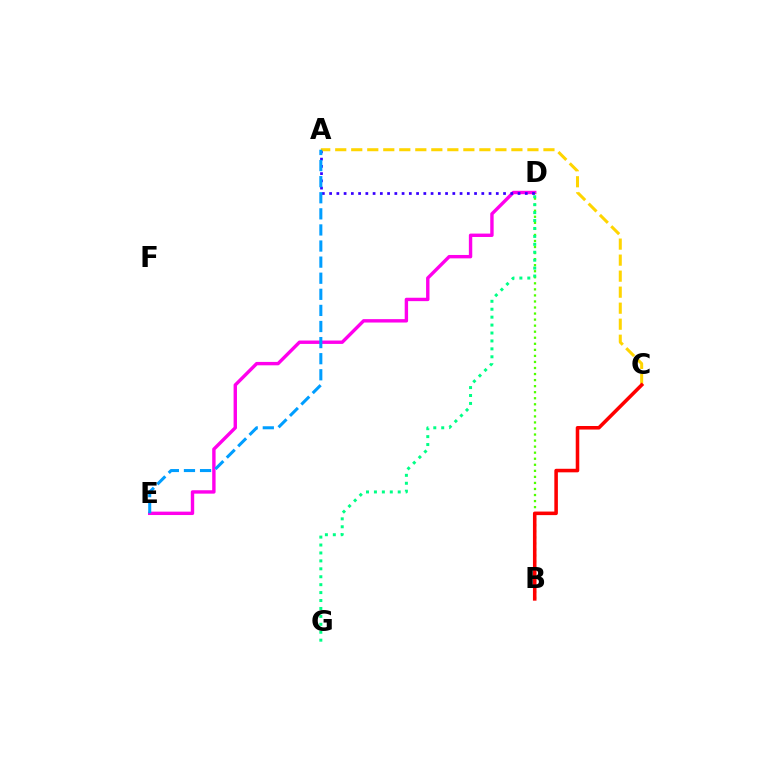{('D', 'E'): [{'color': '#ff00ed', 'line_style': 'solid', 'thickness': 2.44}], ('B', 'D'): [{'color': '#4fff00', 'line_style': 'dotted', 'thickness': 1.64}], ('A', 'D'): [{'color': '#3700ff', 'line_style': 'dotted', 'thickness': 1.97}], ('A', 'C'): [{'color': '#ffd500', 'line_style': 'dashed', 'thickness': 2.18}], ('A', 'E'): [{'color': '#009eff', 'line_style': 'dashed', 'thickness': 2.19}], ('D', 'G'): [{'color': '#00ff86', 'line_style': 'dotted', 'thickness': 2.15}], ('B', 'C'): [{'color': '#ff0000', 'line_style': 'solid', 'thickness': 2.56}]}